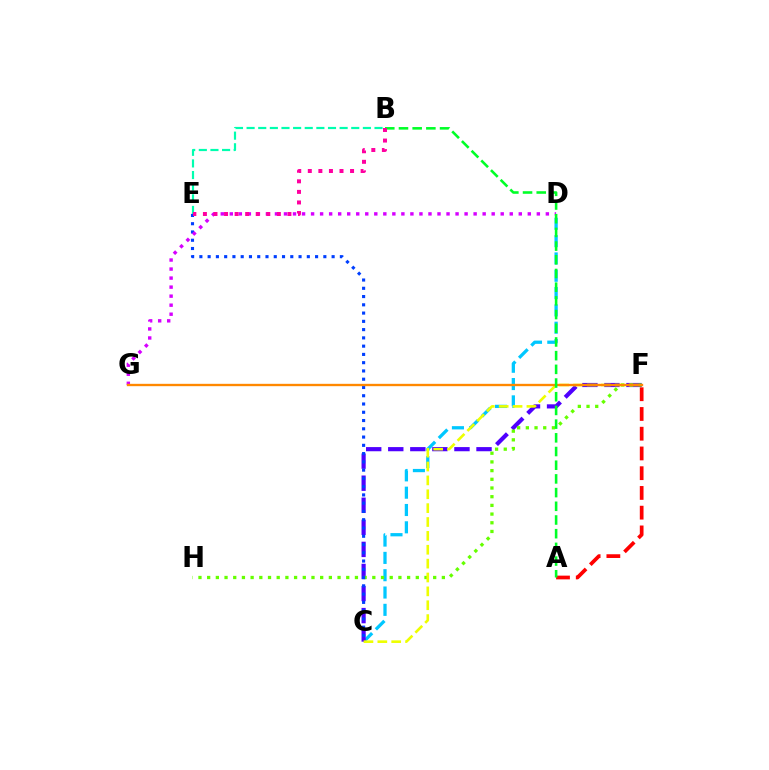{('C', 'D'): [{'color': '#00c7ff', 'line_style': 'dashed', 'thickness': 2.35}], ('C', 'F'): [{'color': '#4f00ff', 'line_style': 'dashed', 'thickness': 3.0}, {'color': '#eeff00', 'line_style': 'dashed', 'thickness': 1.88}], ('F', 'H'): [{'color': '#66ff00', 'line_style': 'dotted', 'thickness': 2.36}], ('C', 'E'): [{'color': '#003fff', 'line_style': 'dotted', 'thickness': 2.25}], ('D', 'G'): [{'color': '#d600ff', 'line_style': 'dotted', 'thickness': 2.45}], ('F', 'G'): [{'color': '#ff8800', 'line_style': 'solid', 'thickness': 1.69}], ('A', 'F'): [{'color': '#ff0000', 'line_style': 'dashed', 'thickness': 2.68}], ('A', 'B'): [{'color': '#00ff27', 'line_style': 'dashed', 'thickness': 1.86}], ('B', 'E'): [{'color': '#00ffaf', 'line_style': 'dashed', 'thickness': 1.58}, {'color': '#ff00a0', 'line_style': 'dotted', 'thickness': 2.87}]}